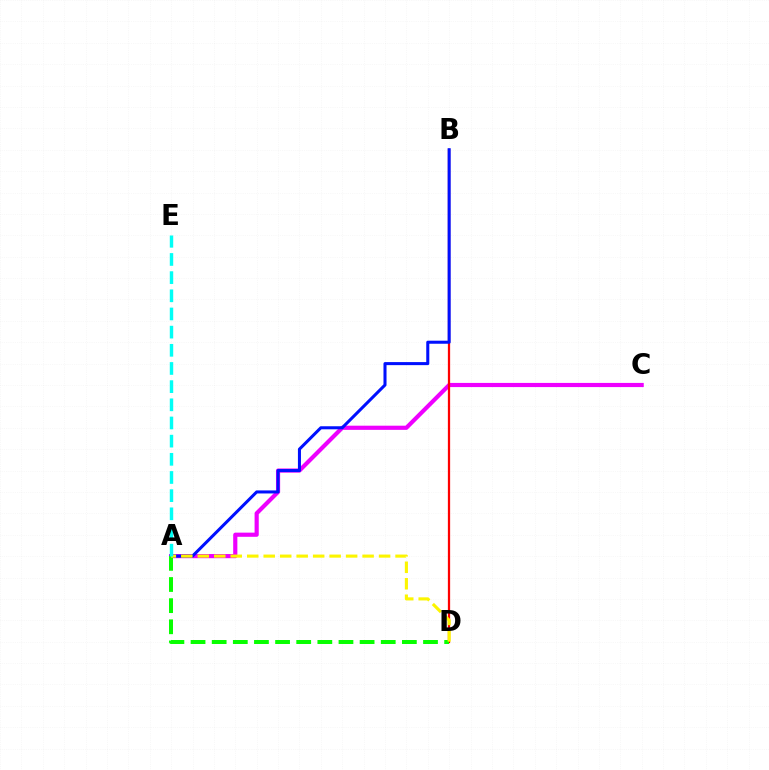{('A', 'C'): [{'color': '#ee00ff', 'line_style': 'solid', 'thickness': 3.0}], ('B', 'D'): [{'color': '#ff0000', 'line_style': 'solid', 'thickness': 1.63}], ('A', 'B'): [{'color': '#0010ff', 'line_style': 'solid', 'thickness': 2.19}], ('A', 'D'): [{'color': '#08ff00', 'line_style': 'dashed', 'thickness': 2.87}, {'color': '#fcf500', 'line_style': 'dashed', 'thickness': 2.24}], ('A', 'E'): [{'color': '#00fff6', 'line_style': 'dashed', 'thickness': 2.47}]}